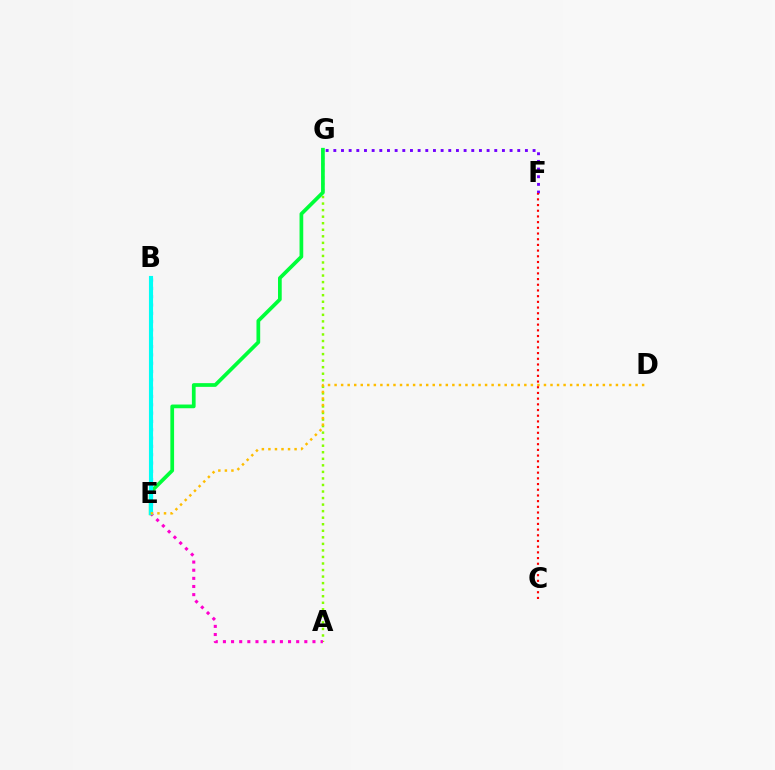{('B', 'E'): [{'color': '#004bff', 'line_style': 'dotted', 'thickness': 2.26}, {'color': '#00fff6', 'line_style': 'solid', 'thickness': 2.96}], ('F', 'G'): [{'color': '#7200ff', 'line_style': 'dotted', 'thickness': 2.08}], ('A', 'G'): [{'color': '#84ff00', 'line_style': 'dotted', 'thickness': 1.78}], ('A', 'E'): [{'color': '#ff00cf', 'line_style': 'dotted', 'thickness': 2.21}], ('E', 'G'): [{'color': '#00ff39', 'line_style': 'solid', 'thickness': 2.68}], ('D', 'E'): [{'color': '#ffbd00', 'line_style': 'dotted', 'thickness': 1.78}], ('C', 'F'): [{'color': '#ff0000', 'line_style': 'dotted', 'thickness': 1.55}]}